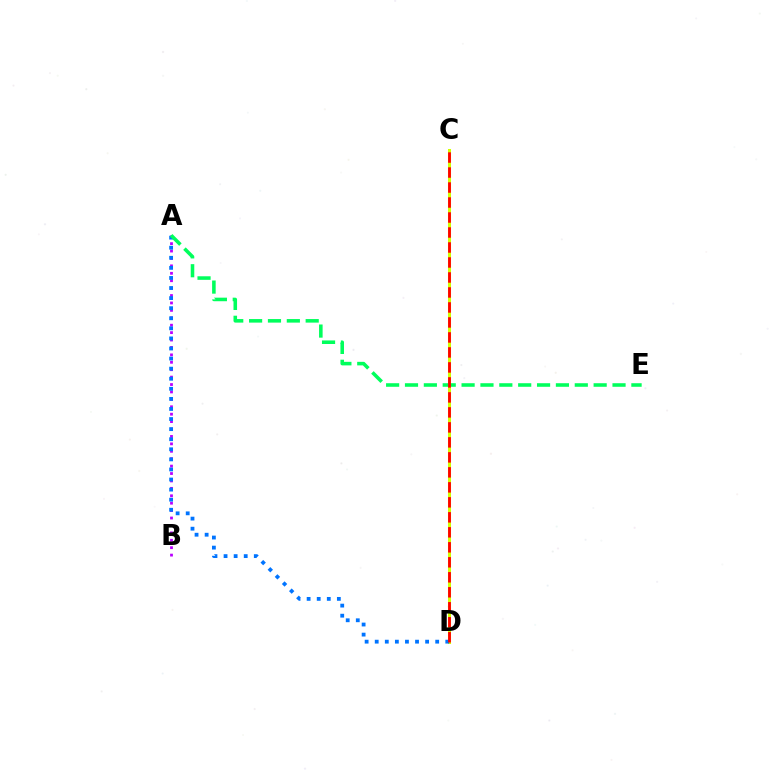{('C', 'D'): [{'color': '#d1ff00', 'line_style': 'solid', 'thickness': 2.18}, {'color': '#ff0000', 'line_style': 'dashed', 'thickness': 2.04}], ('A', 'B'): [{'color': '#b900ff', 'line_style': 'dotted', 'thickness': 2.01}], ('A', 'D'): [{'color': '#0074ff', 'line_style': 'dotted', 'thickness': 2.74}], ('A', 'E'): [{'color': '#00ff5c', 'line_style': 'dashed', 'thickness': 2.56}]}